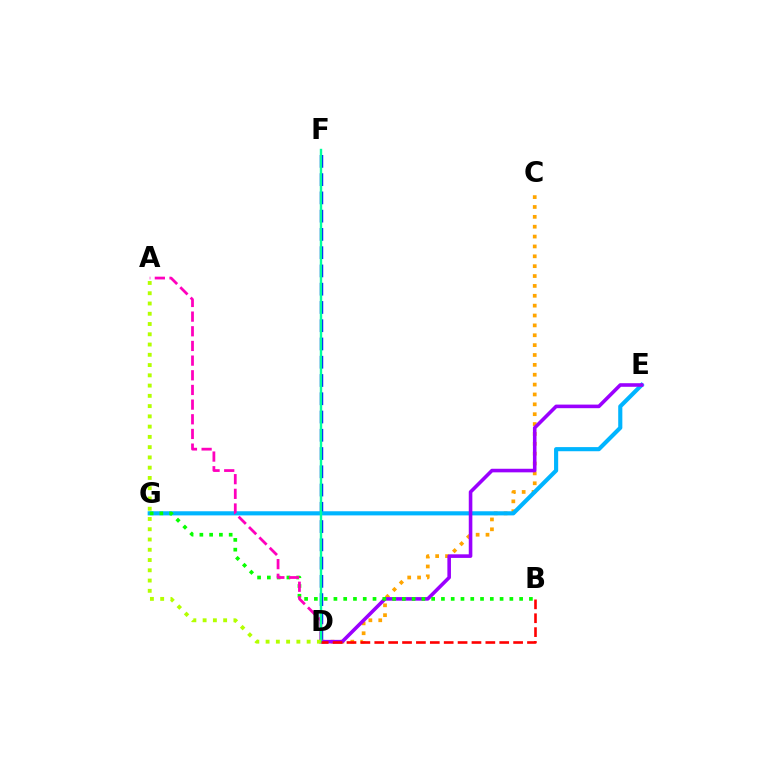{('D', 'F'): [{'color': '#0010ff', 'line_style': 'dashed', 'thickness': 2.48}, {'color': '#00ff9d', 'line_style': 'solid', 'thickness': 1.73}], ('C', 'D'): [{'color': '#ffa500', 'line_style': 'dotted', 'thickness': 2.68}], ('E', 'G'): [{'color': '#00b5ff', 'line_style': 'solid', 'thickness': 2.97}], ('D', 'E'): [{'color': '#9b00ff', 'line_style': 'solid', 'thickness': 2.58}], ('B', 'G'): [{'color': '#08ff00', 'line_style': 'dotted', 'thickness': 2.66}], ('A', 'D'): [{'color': '#ff00bd', 'line_style': 'dashed', 'thickness': 1.99}, {'color': '#b3ff00', 'line_style': 'dotted', 'thickness': 2.79}], ('B', 'D'): [{'color': '#ff0000', 'line_style': 'dashed', 'thickness': 1.89}]}